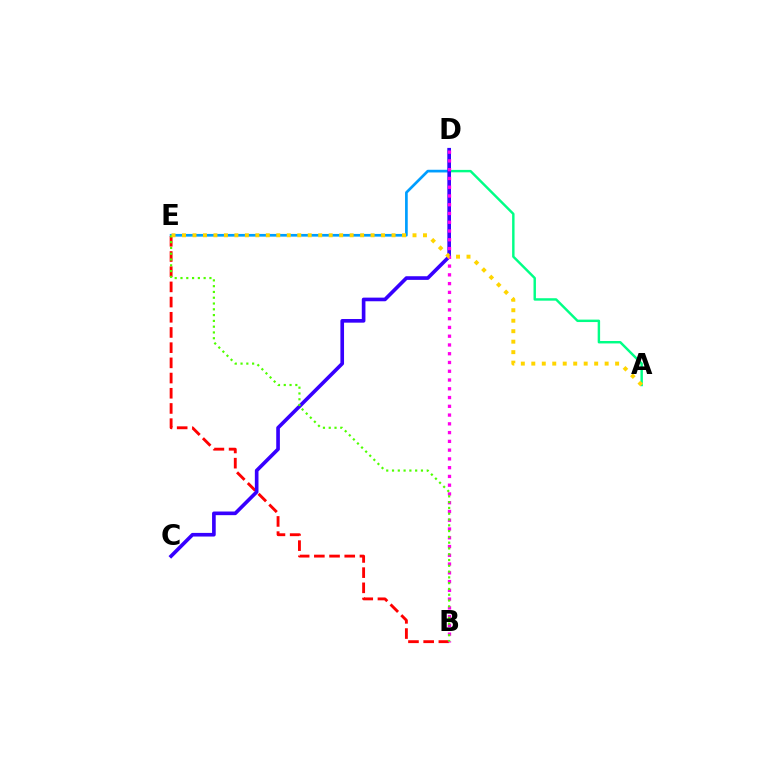{('B', 'E'): [{'color': '#ff0000', 'line_style': 'dashed', 'thickness': 2.06}, {'color': '#4fff00', 'line_style': 'dotted', 'thickness': 1.57}], ('A', 'D'): [{'color': '#00ff86', 'line_style': 'solid', 'thickness': 1.75}], ('D', 'E'): [{'color': '#009eff', 'line_style': 'solid', 'thickness': 1.94}], ('C', 'D'): [{'color': '#3700ff', 'line_style': 'solid', 'thickness': 2.62}], ('B', 'D'): [{'color': '#ff00ed', 'line_style': 'dotted', 'thickness': 2.38}], ('A', 'E'): [{'color': '#ffd500', 'line_style': 'dotted', 'thickness': 2.85}]}